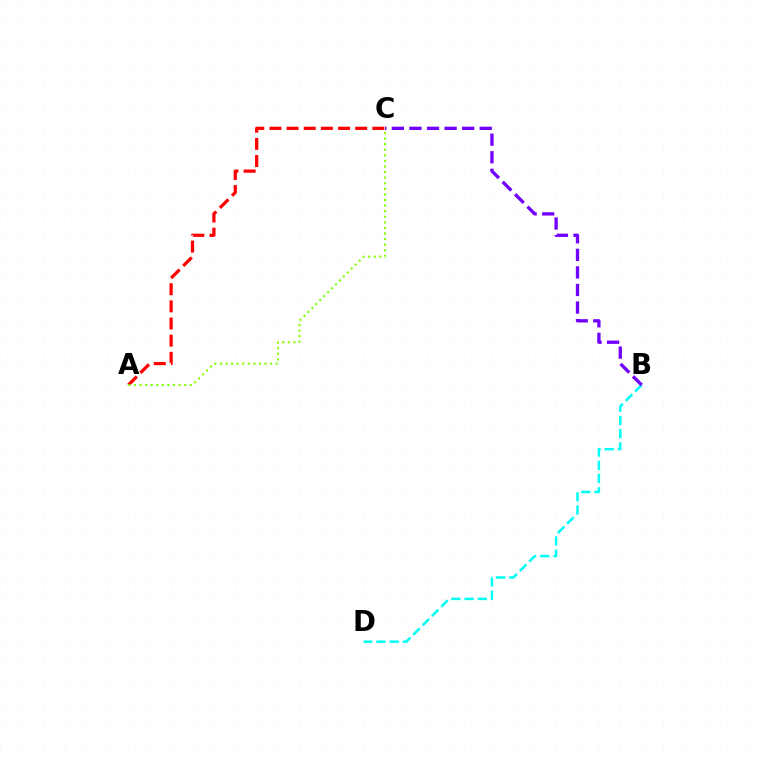{('A', 'C'): [{'color': '#ff0000', 'line_style': 'dashed', 'thickness': 2.33}, {'color': '#84ff00', 'line_style': 'dotted', 'thickness': 1.52}], ('B', 'D'): [{'color': '#00fff6', 'line_style': 'dashed', 'thickness': 1.8}], ('B', 'C'): [{'color': '#7200ff', 'line_style': 'dashed', 'thickness': 2.39}]}